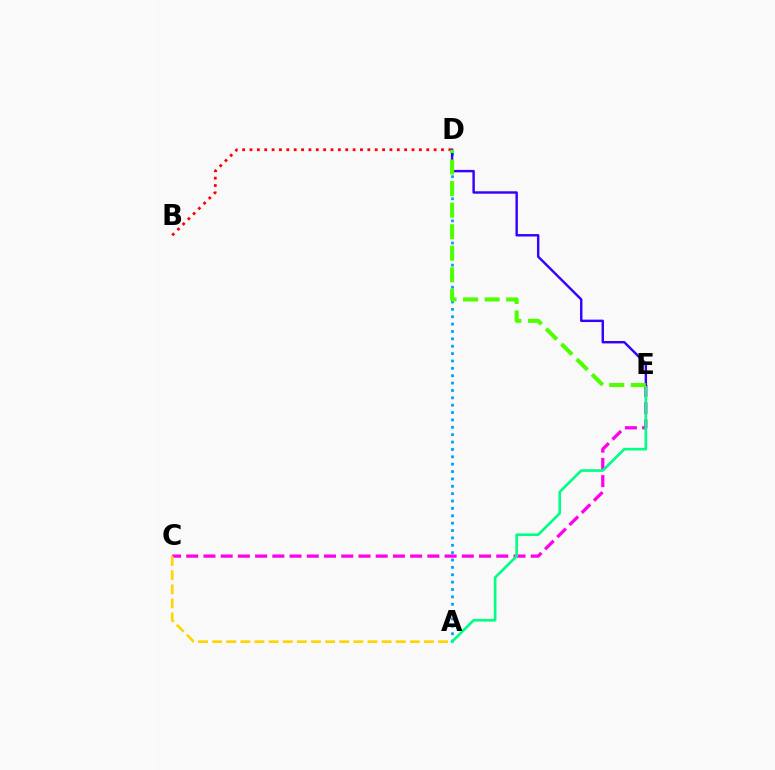{('B', 'D'): [{'color': '#ff0000', 'line_style': 'dotted', 'thickness': 2.0}], ('C', 'E'): [{'color': '#ff00ed', 'line_style': 'dashed', 'thickness': 2.34}], ('A', 'D'): [{'color': '#009eff', 'line_style': 'dotted', 'thickness': 2.0}], ('A', 'E'): [{'color': '#00ff86', 'line_style': 'solid', 'thickness': 1.91}], ('D', 'E'): [{'color': '#3700ff', 'line_style': 'solid', 'thickness': 1.75}, {'color': '#4fff00', 'line_style': 'dashed', 'thickness': 2.93}], ('A', 'C'): [{'color': '#ffd500', 'line_style': 'dashed', 'thickness': 1.92}]}